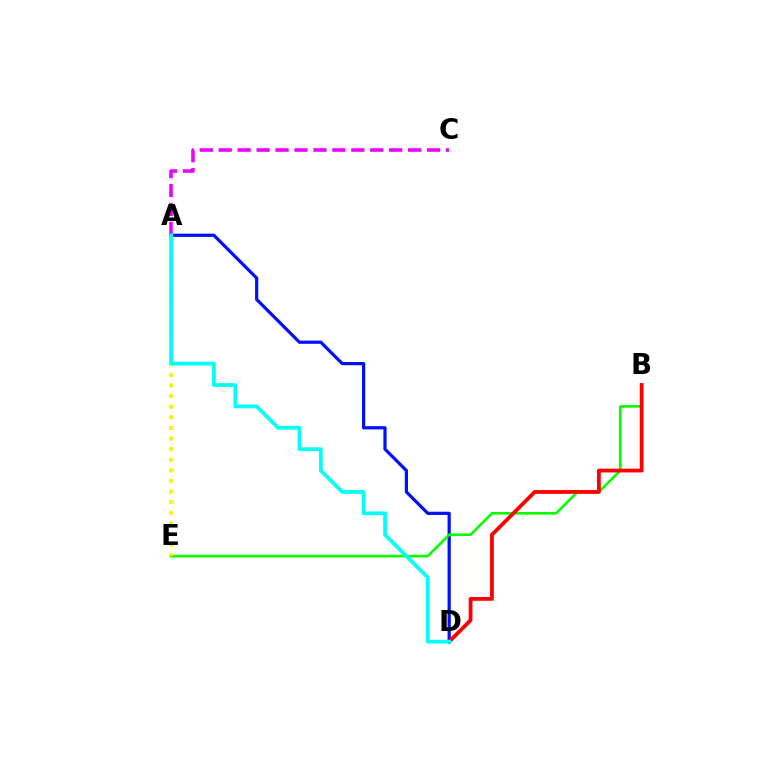{('A', 'C'): [{'color': '#ee00ff', 'line_style': 'dashed', 'thickness': 2.57}], ('A', 'D'): [{'color': '#0010ff', 'line_style': 'solid', 'thickness': 2.32}, {'color': '#00fff6', 'line_style': 'solid', 'thickness': 2.68}], ('B', 'E'): [{'color': '#08ff00', 'line_style': 'solid', 'thickness': 1.89}], ('B', 'D'): [{'color': '#ff0000', 'line_style': 'solid', 'thickness': 2.73}], ('A', 'E'): [{'color': '#fcf500', 'line_style': 'dotted', 'thickness': 2.88}]}